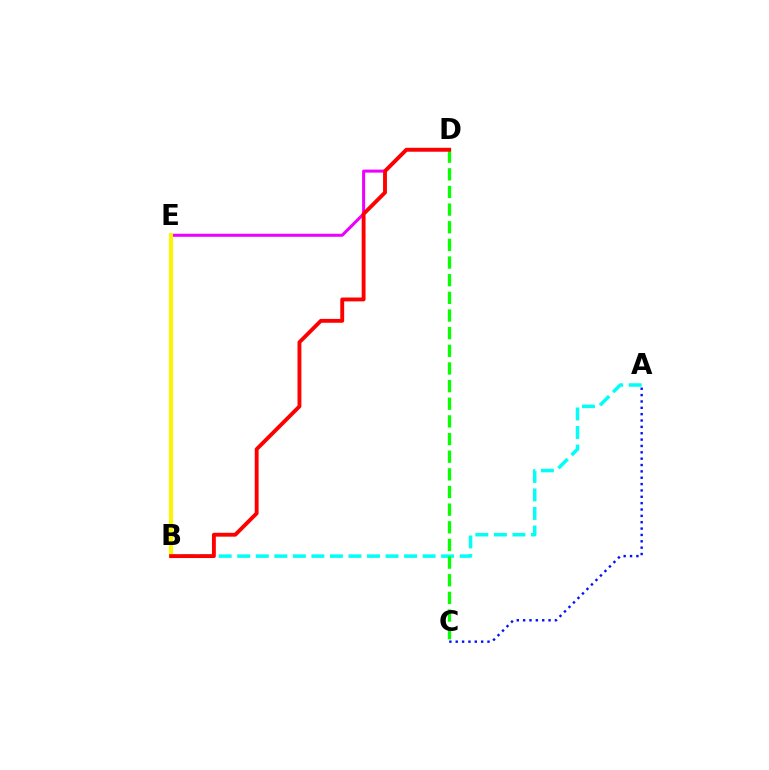{('D', 'E'): [{'color': '#ee00ff', 'line_style': 'solid', 'thickness': 2.18}], ('A', 'B'): [{'color': '#00fff6', 'line_style': 'dashed', 'thickness': 2.52}], ('C', 'D'): [{'color': '#08ff00', 'line_style': 'dashed', 'thickness': 2.4}], ('B', 'E'): [{'color': '#fcf500', 'line_style': 'solid', 'thickness': 2.93}], ('A', 'C'): [{'color': '#0010ff', 'line_style': 'dotted', 'thickness': 1.73}], ('B', 'D'): [{'color': '#ff0000', 'line_style': 'solid', 'thickness': 2.78}]}